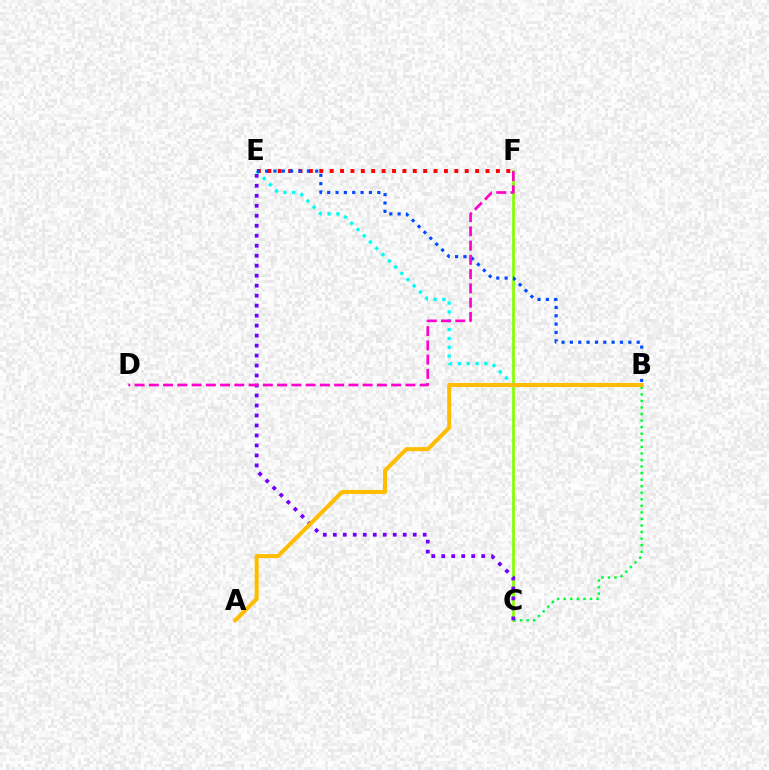{('B', 'E'): [{'color': '#00fff6', 'line_style': 'dotted', 'thickness': 2.4}, {'color': '#004bff', 'line_style': 'dotted', 'thickness': 2.27}], ('C', 'F'): [{'color': '#84ff00', 'line_style': 'solid', 'thickness': 1.95}], ('B', 'C'): [{'color': '#00ff39', 'line_style': 'dotted', 'thickness': 1.78}], ('E', 'F'): [{'color': '#ff0000', 'line_style': 'dotted', 'thickness': 2.82}], ('C', 'E'): [{'color': '#7200ff', 'line_style': 'dotted', 'thickness': 2.71}], ('D', 'F'): [{'color': '#ff00cf', 'line_style': 'dashed', 'thickness': 1.94}], ('A', 'B'): [{'color': '#ffbd00', 'line_style': 'solid', 'thickness': 2.9}]}